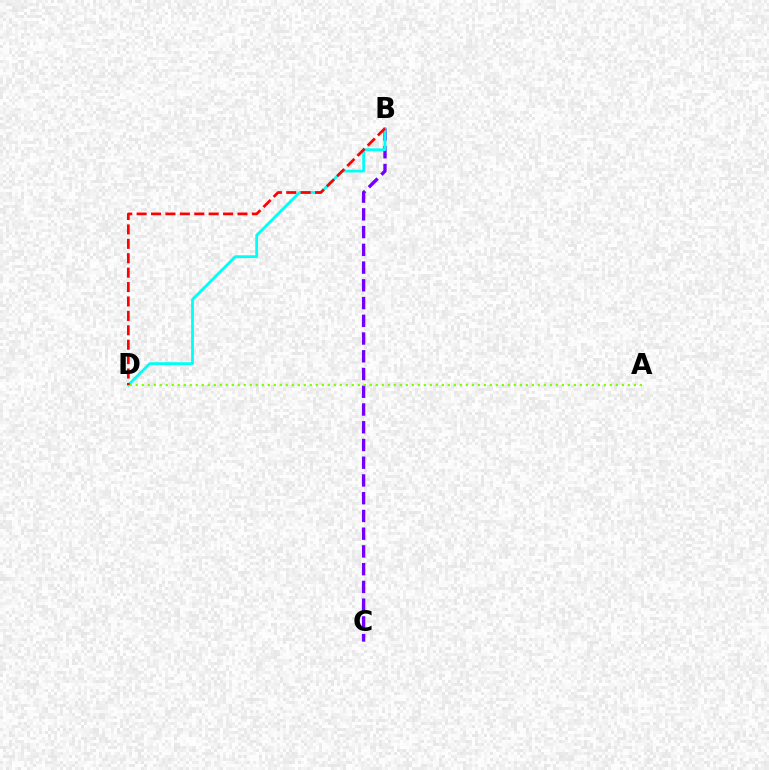{('B', 'C'): [{'color': '#7200ff', 'line_style': 'dashed', 'thickness': 2.41}], ('B', 'D'): [{'color': '#00fff6', 'line_style': 'solid', 'thickness': 2.01}, {'color': '#ff0000', 'line_style': 'dashed', 'thickness': 1.96}], ('A', 'D'): [{'color': '#84ff00', 'line_style': 'dotted', 'thickness': 1.63}]}